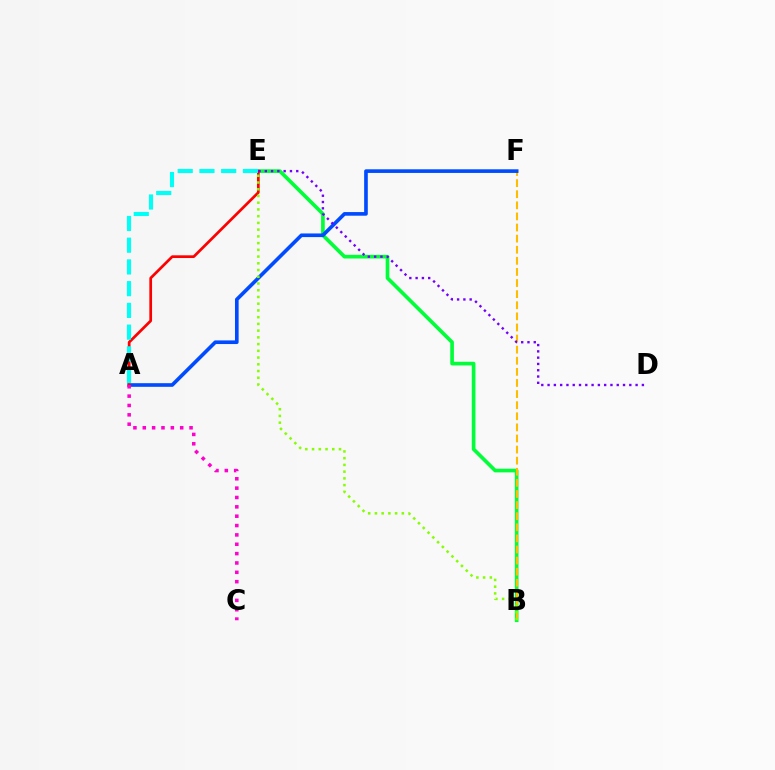{('B', 'E'): [{'color': '#00ff39', 'line_style': 'solid', 'thickness': 2.63}, {'color': '#84ff00', 'line_style': 'dotted', 'thickness': 1.83}], ('B', 'F'): [{'color': '#ffbd00', 'line_style': 'dashed', 'thickness': 1.51}], ('A', 'F'): [{'color': '#004bff', 'line_style': 'solid', 'thickness': 2.62}], ('A', 'E'): [{'color': '#ff0000', 'line_style': 'solid', 'thickness': 1.96}, {'color': '#00fff6', 'line_style': 'dashed', 'thickness': 2.95}], ('D', 'E'): [{'color': '#7200ff', 'line_style': 'dotted', 'thickness': 1.71}], ('A', 'C'): [{'color': '#ff00cf', 'line_style': 'dotted', 'thickness': 2.54}]}